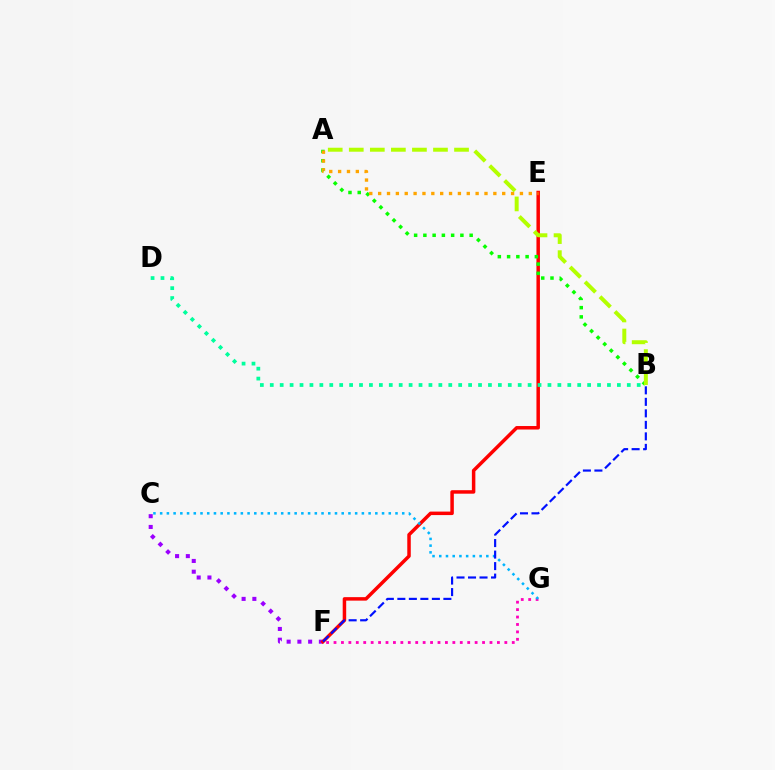{('C', 'F'): [{'color': '#9b00ff', 'line_style': 'dotted', 'thickness': 2.92}], ('F', 'G'): [{'color': '#ff00bd', 'line_style': 'dotted', 'thickness': 2.02}], ('E', 'F'): [{'color': '#ff0000', 'line_style': 'solid', 'thickness': 2.51}], ('A', 'B'): [{'color': '#08ff00', 'line_style': 'dotted', 'thickness': 2.51}, {'color': '#b3ff00', 'line_style': 'dashed', 'thickness': 2.86}], ('A', 'E'): [{'color': '#ffa500', 'line_style': 'dotted', 'thickness': 2.41}], ('C', 'G'): [{'color': '#00b5ff', 'line_style': 'dotted', 'thickness': 1.83}], ('B', 'F'): [{'color': '#0010ff', 'line_style': 'dashed', 'thickness': 1.56}], ('B', 'D'): [{'color': '#00ff9d', 'line_style': 'dotted', 'thickness': 2.69}]}